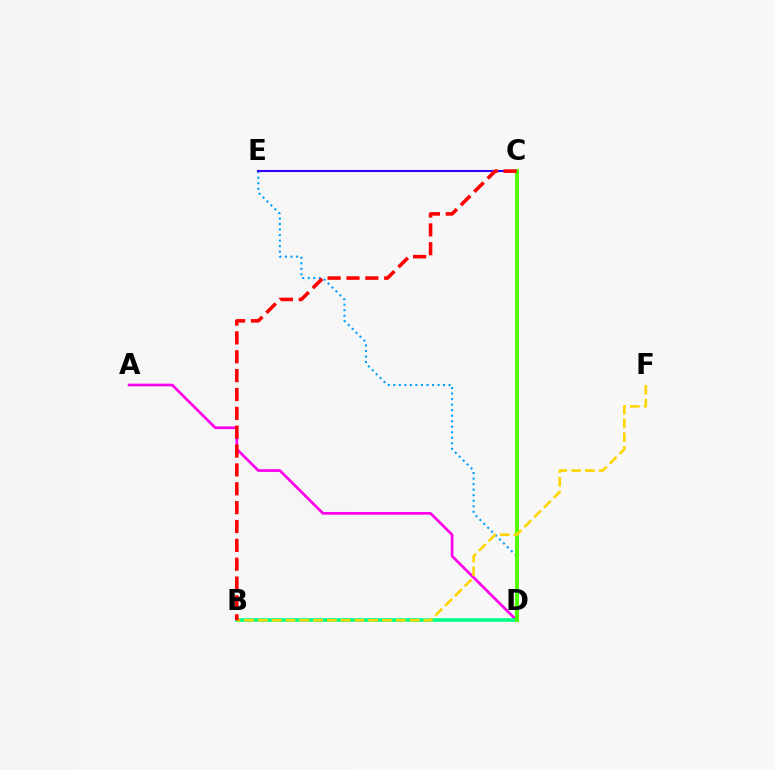{('D', 'E'): [{'color': '#009eff', 'line_style': 'dotted', 'thickness': 1.5}], ('A', 'D'): [{'color': '#ff00ed', 'line_style': 'solid', 'thickness': 1.95}], ('B', 'D'): [{'color': '#00ff86', 'line_style': 'solid', 'thickness': 2.58}], ('C', 'E'): [{'color': '#3700ff', 'line_style': 'solid', 'thickness': 1.51}], ('C', 'D'): [{'color': '#4fff00', 'line_style': 'solid', 'thickness': 2.83}], ('B', 'F'): [{'color': '#ffd500', 'line_style': 'dashed', 'thickness': 1.87}], ('B', 'C'): [{'color': '#ff0000', 'line_style': 'dashed', 'thickness': 2.56}]}